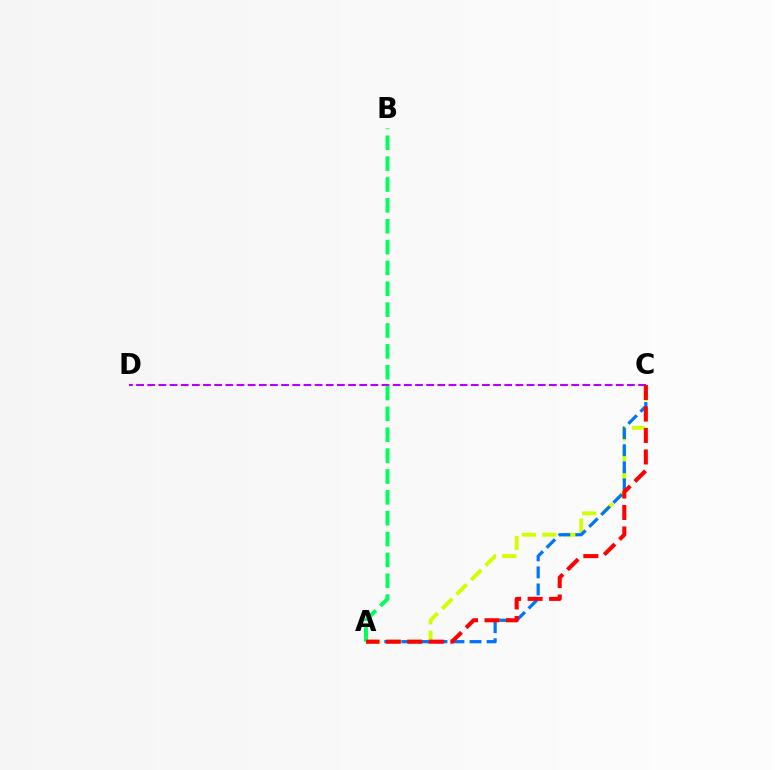{('C', 'D'): [{'color': '#b900ff', 'line_style': 'dashed', 'thickness': 1.52}], ('A', 'C'): [{'color': '#d1ff00', 'line_style': 'dashed', 'thickness': 2.78}, {'color': '#0074ff', 'line_style': 'dashed', 'thickness': 2.32}, {'color': '#ff0000', 'line_style': 'dashed', 'thickness': 2.92}], ('A', 'B'): [{'color': '#00ff5c', 'line_style': 'dashed', 'thickness': 2.83}]}